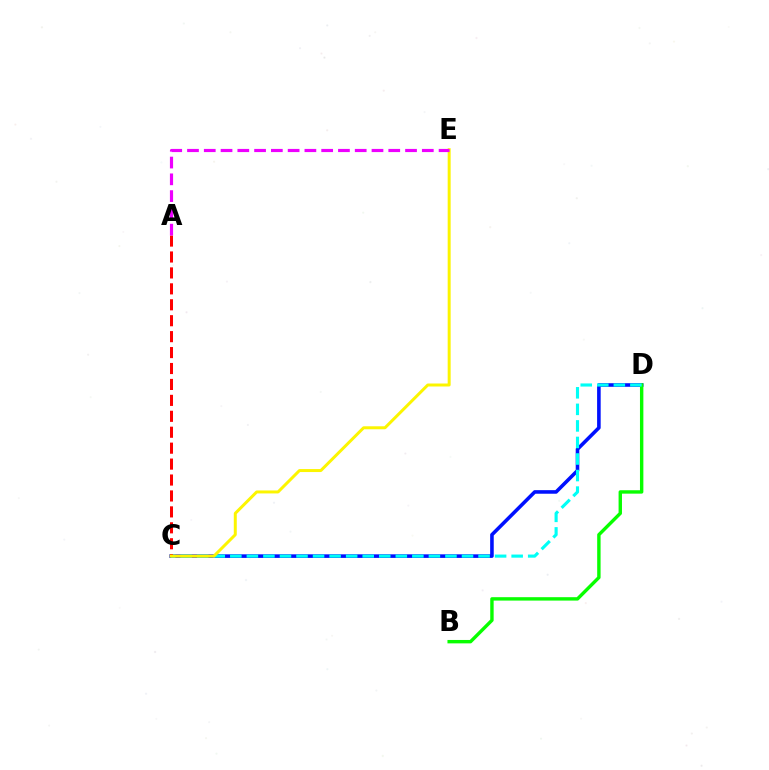{('C', 'D'): [{'color': '#0010ff', 'line_style': 'solid', 'thickness': 2.58}, {'color': '#00fff6', 'line_style': 'dashed', 'thickness': 2.25}], ('B', 'D'): [{'color': '#08ff00', 'line_style': 'solid', 'thickness': 2.45}], ('A', 'C'): [{'color': '#ff0000', 'line_style': 'dashed', 'thickness': 2.16}], ('C', 'E'): [{'color': '#fcf500', 'line_style': 'solid', 'thickness': 2.15}], ('A', 'E'): [{'color': '#ee00ff', 'line_style': 'dashed', 'thickness': 2.28}]}